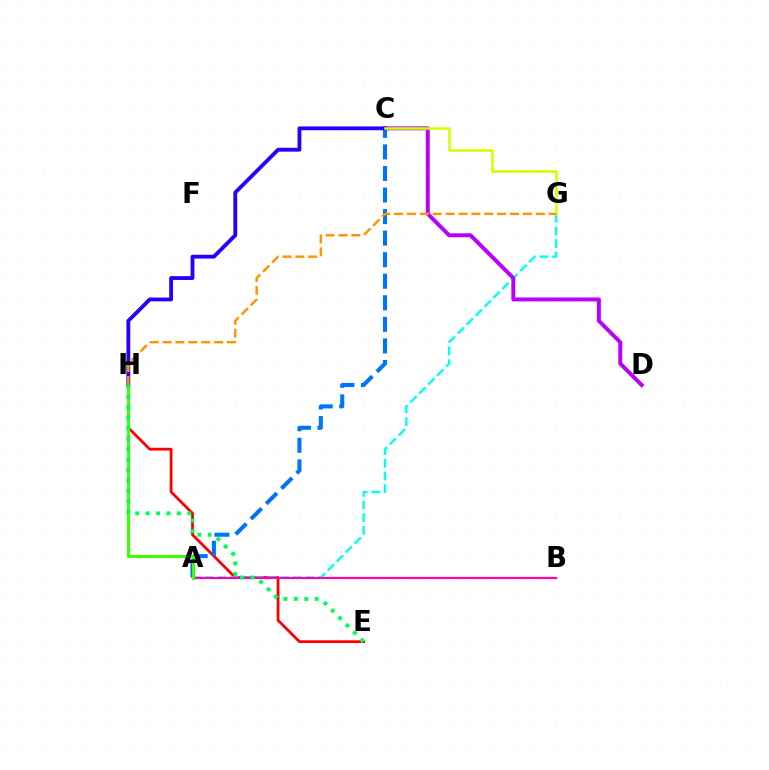{('E', 'H'): [{'color': '#ff0000', 'line_style': 'solid', 'thickness': 1.99}, {'color': '#00ff5c', 'line_style': 'dotted', 'thickness': 2.84}], ('A', 'G'): [{'color': '#00fff6', 'line_style': 'dashed', 'thickness': 1.72}], ('A', 'B'): [{'color': '#ff00ac', 'line_style': 'solid', 'thickness': 1.59}], ('C', 'D'): [{'color': '#b900ff', 'line_style': 'solid', 'thickness': 2.84}], ('A', 'C'): [{'color': '#0074ff', 'line_style': 'dashed', 'thickness': 2.93}], ('A', 'H'): [{'color': '#3dff00', 'line_style': 'solid', 'thickness': 2.19}], ('C', 'H'): [{'color': '#2500ff', 'line_style': 'solid', 'thickness': 2.76}], ('C', 'G'): [{'color': '#d1ff00', 'line_style': 'solid', 'thickness': 1.84}], ('G', 'H'): [{'color': '#ff9400', 'line_style': 'dashed', 'thickness': 1.75}]}